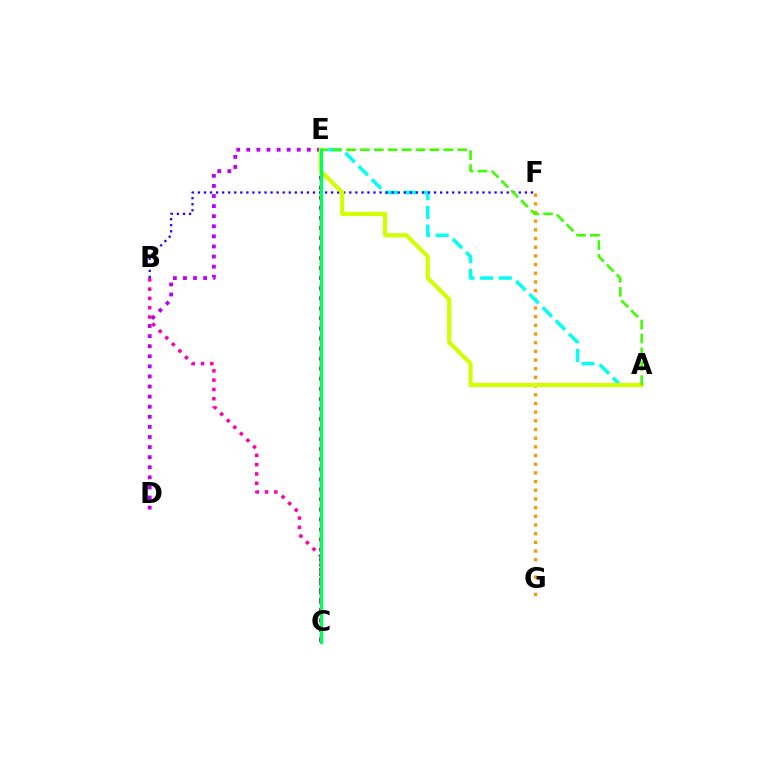{('C', 'E'): [{'color': '#ff0000', 'line_style': 'dotted', 'thickness': 2.73}, {'color': '#0074ff', 'line_style': 'dashed', 'thickness': 1.76}, {'color': '#00ff5c', 'line_style': 'solid', 'thickness': 2.35}], ('F', 'G'): [{'color': '#ff9400', 'line_style': 'dotted', 'thickness': 2.36}], ('A', 'E'): [{'color': '#00fff6', 'line_style': 'dashed', 'thickness': 2.54}, {'color': '#d1ff00', 'line_style': 'solid', 'thickness': 2.97}, {'color': '#3dff00', 'line_style': 'dashed', 'thickness': 1.89}], ('B', 'F'): [{'color': '#2500ff', 'line_style': 'dotted', 'thickness': 1.65}], ('B', 'C'): [{'color': '#ff00ac', 'line_style': 'dotted', 'thickness': 2.53}], ('D', 'E'): [{'color': '#b900ff', 'line_style': 'dotted', 'thickness': 2.74}]}